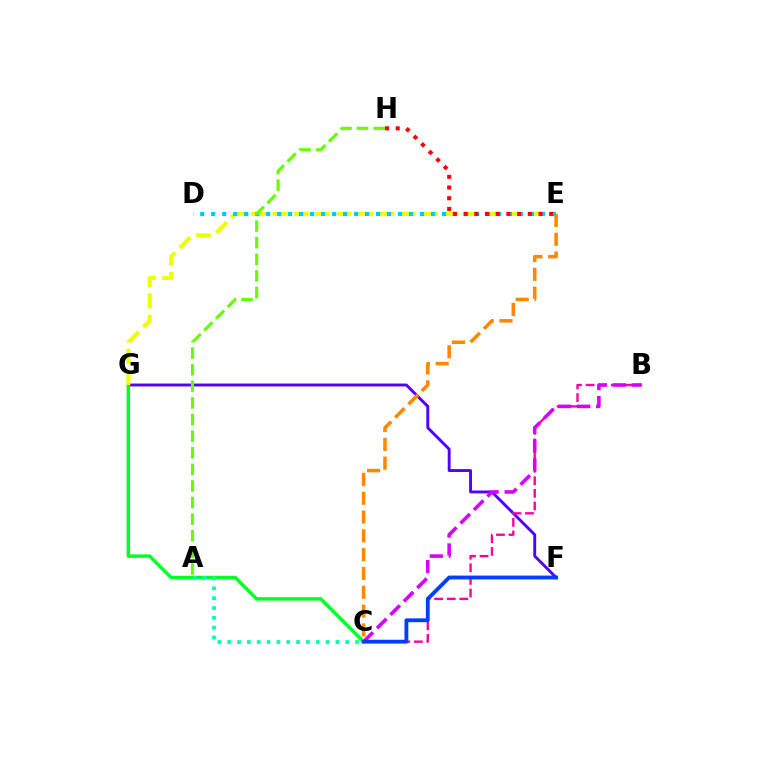{('F', 'G'): [{'color': '#4f00ff', 'line_style': 'solid', 'thickness': 2.08}], ('C', 'E'): [{'color': '#ff8800', 'line_style': 'dashed', 'thickness': 2.56}], ('B', 'C'): [{'color': '#ff00a0', 'line_style': 'dashed', 'thickness': 1.71}, {'color': '#d600ff', 'line_style': 'dashed', 'thickness': 2.58}], ('C', 'G'): [{'color': '#00ff27', 'line_style': 'solid', 'thickness': 2.46}], ('E', 'G'): [{'color': '#eeff00', 'line_style': 'dashed', 'thickness': 2.9}], ('C', 'F'): [{'color': '#003fff', 'line_style': 'solid', 'thickness': 2.77}], ('D', 'E'): [{'color': '#00c7ff', 'line_style': 'dotted', 'thickness': 2.99}], ('A', 'H'): [{'color': '#66ff00', 'line_style': 'dashed', 'thickness': 2.26}], ('E', 'H'): [{'color': '#ff0000', 'line_style': 'dotted', 'thickness': 2.91}], ('A', 'C'): [{'color': '#00ffaf', 'line_style': 'dotted', 'thickness': 2.67}]}